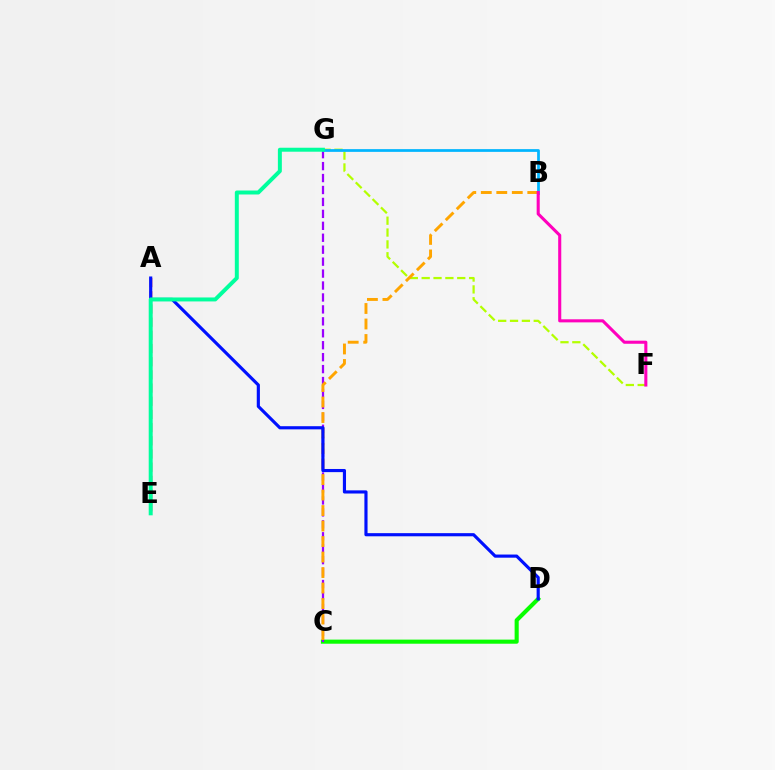{('A', 'E'): [{'color': '#ff0000', 'line_style': 'dashed', 'thickness': 1.79}], ('C', 'D'): [{'color': '#08ff00', 'line_style': 'solid', 'thickness': 2.95}], ('C', 'G'): [{'color': '#9b00ff', 'line_style': 'dashed', 'thickness': 1.62}], ('F', 'G'): [{'color': '#b3ff00', 'line_style': 'dashed', 'thickness': 1.61}], ('B', 'C'): [{'color': '#ffa500', 'line_style': 'dashed', 'thickness': 2.11}], ('B', 'G'): [{'color': '#00b5ff', 'line_style': 'solid', 'thickness': 1.97}], ('A', 'D'): [{'color': '#0010ff', 'line_style': 'solid', 'thickness': 2.27}], ('E', 'G'): [{'color': '#00ff9d', 'line_style': 'solid', 'thickness': 2.86}], ('B', 'F'): [{'color': '#ff00bd', 'line_style': 'solid', 'thickness': 2.22}]}